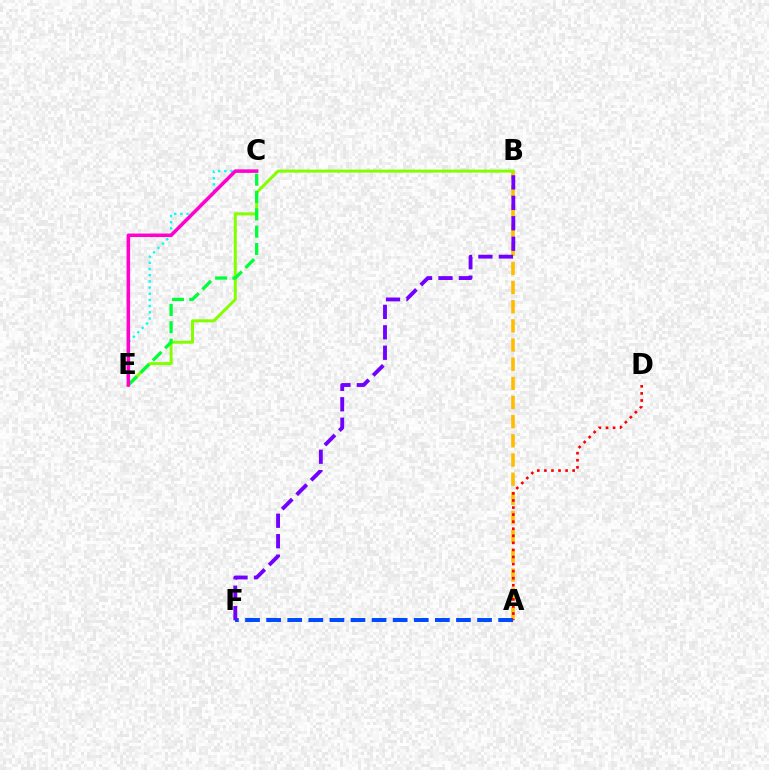{('A', 'B'): [{'color': '#ffbd00', 'line_style': 'dashed', 'thickness': 2.6}], ('A', 'F'): [{'color': '#004bff', 'line_style': 'dashed', 'thickness': 2.87}], ('C', 'E'): [{'color': '#00fff6', 'line_style': 'dotted', 'thickness': 1.68}, {'color': '#00ff39', 'line_style': 'dashed', 'thickness': 2.36}, {'color': '#ff00cf', 'line_style': 'solid', 'thickness': 2.54}], ('B', 'E'): [{'color': '#84ff00', 'line_style': 'solid', 'thickness': 2.17}], ('A', 'D'): [{'color': '#ff0000', 'line_style': 'dotted', 'thickness': 1.92}], ('B', 'F'): [{'color': '#7200ff', 'line_style': 'dashed', 'thickness': 2.78}]}